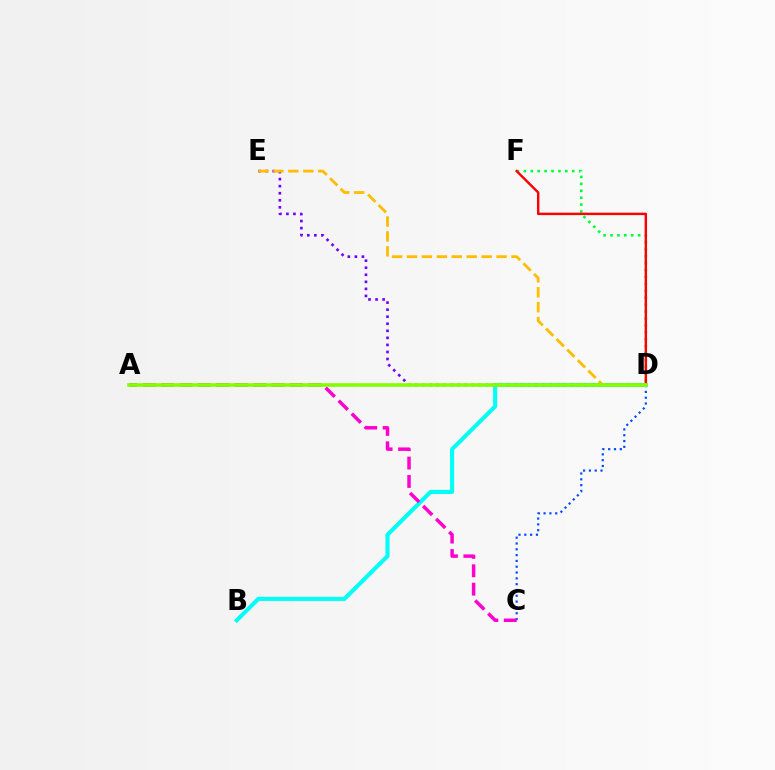{('D', 'F'): [{'color': '#00ff39', 'line_style': 'dotted', 'thickness': 1.88}, {'color': '#ff0000', 'line_style': 'solid', 'thickness': 1.75}], ('C', 'D'): [{'color': '#004bff', 'line_style': 'dotted', 'thickness': 1.58}], ('B', 'D'): [{'color': '#00fff6', 'line_style': 'solid', 'thickness': 2.94}], ('A', 'C'): [{'color': '#ff00cf', 'line_style': 'dashed', 'thickness': 2.5}], ('D', 'E'): [{'color': '#7200ff', 'line_style': 'dotted', 'thickness': 1.92}, {'color': '#ffbd00', 'line_style': 'dashed', 'thickness': 2.03}], ('A', 'D'): [{'color': '#84ff00', 'line_style': 'solid', 'thickness': 2.61}]}